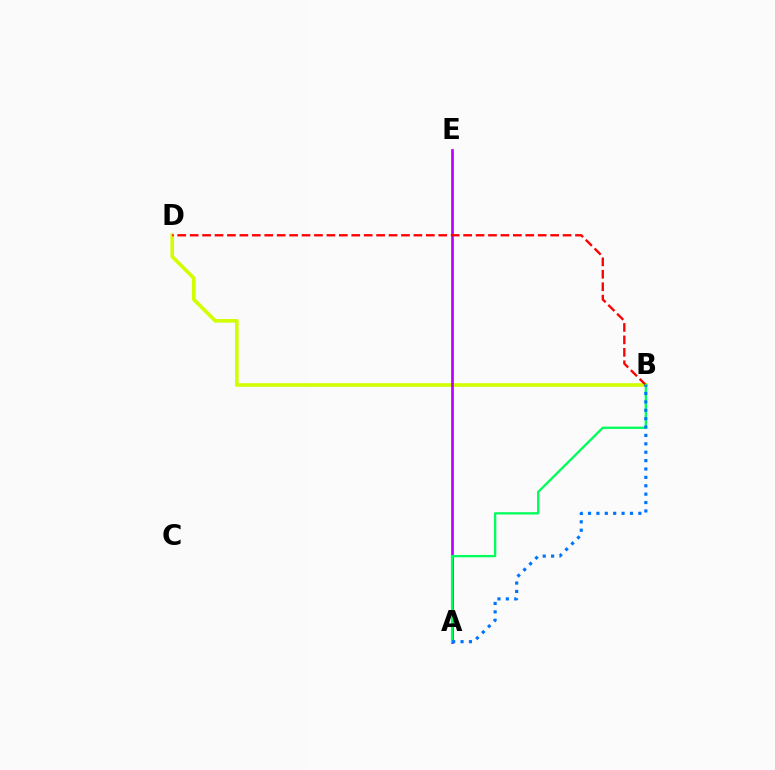{('B', 'D'): [{'color': '#d1ff00', 'line_style': 'solid', 'thickness': 2.61}, {'color': '#ff0000', 'line_style': 'dashed', 'thickness': 1.69}], ('A', 'E'): [{'color': '#b900ff', 'line_style': 'solid', 'thickness': 1.94}], ('A', 'B'): [{'color': '#00ff5c', 'line_style': 'solid', 'thickness': 1.67}, {'color': '#0074ff', 'line_style': 'dotted', 'thickness': 2.28}]}